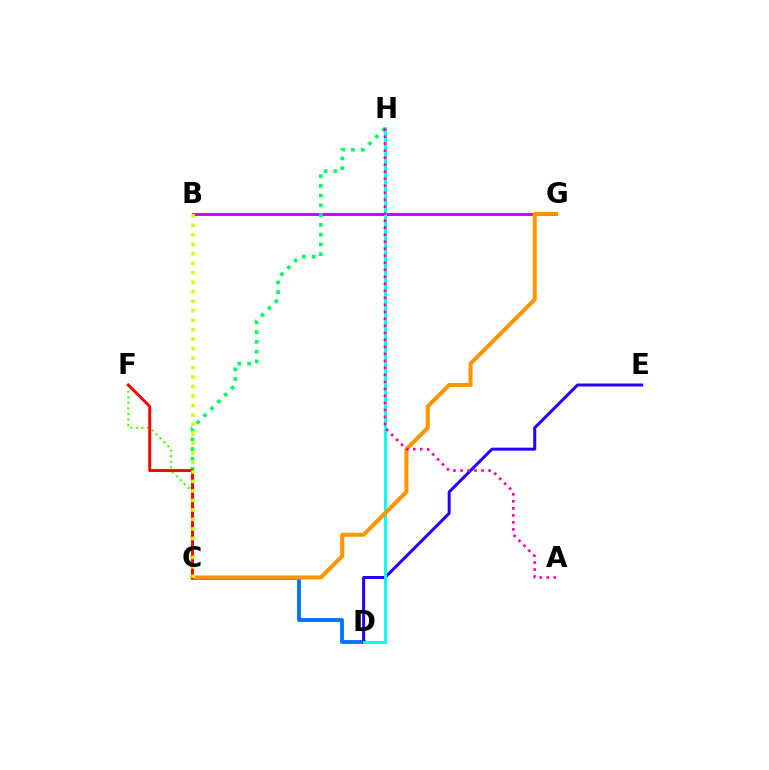{('C', 'D'): [{'color': '#0074ff', 'line_style': 'solid', 'thickness': 2.77}], ('B', 'G'): [{'color': '#b900ff', 'line_style': 'solid', 'thickness': 2.02}], ('C', 'F'): [{'color': '#3dff00', 'line_style': 'dotted', 'thickness': 1.52}, {'color': '#ff0000', 'line_style': 'solid', 'thickness': 2.11}], ('C', 'H'): [{'color': '#00ff5c', 'line_style': 'dotted', 'thickness': 2.65}], ('D', 'E'): [{'color': '#2500ff', 'line_style': 'solid', 'thickness': 2.16}], ('D', 'H'): [{'color': '#00fff6', 'line_style': 'solid', 'thickness': 2.11}], ('C', 'G'): [{'color': '#ff9400', 'line_style': 'solid', 'thickness': 2.9}], ('A', 'H'): [{'color': '#ff00ac', 'line_style': 'dotted', 'thickness': 1.9}], ('B', 'C'): [{'color': '#d1ff00', 'line_style': 'dotted', 'thickness': 2.58}]}